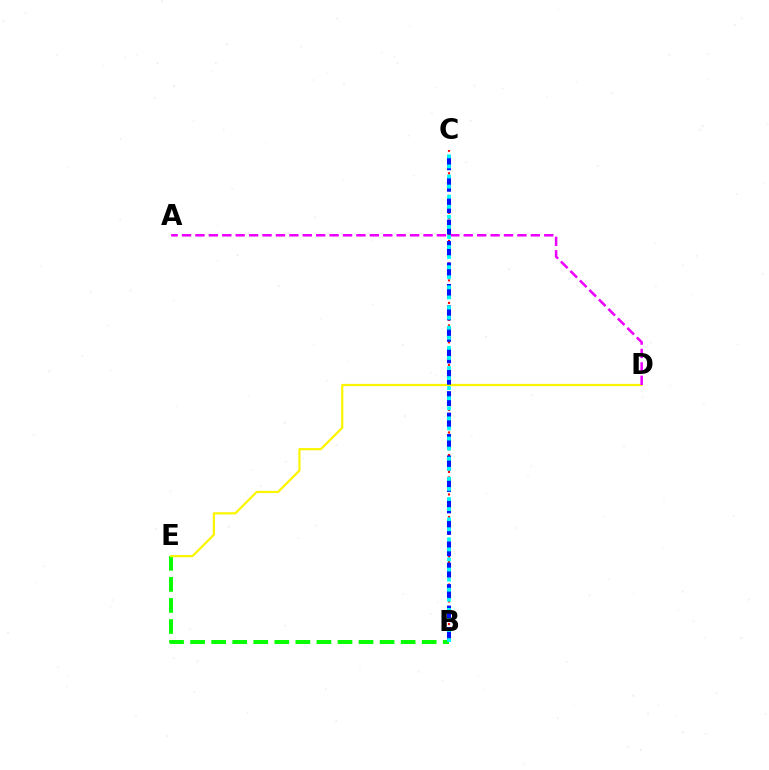{('B', 'C'): [{'color': '#ff0000', 'line_style': 'dotted', 'thickness': 1.53}, {'color': '#0010ff', 'line_style': 'dashed', 'thickness': 2.91}, {'color': '#00fff6', 'line_style': 'dotted', 'thickness': 2.74}], ('B', 'E'): [{'color': '#08ff00', 'line_style': 'dashed', 'thickness': 2.86}], ('D', 'E'): [{'color': '#fcf500', 'line_style': 'solid', 'thickness': 1.6}], ('A', 'D'): [{'color': '#ee00ff', 'line_style': 'dashed', 'thickness': 1.82}]}